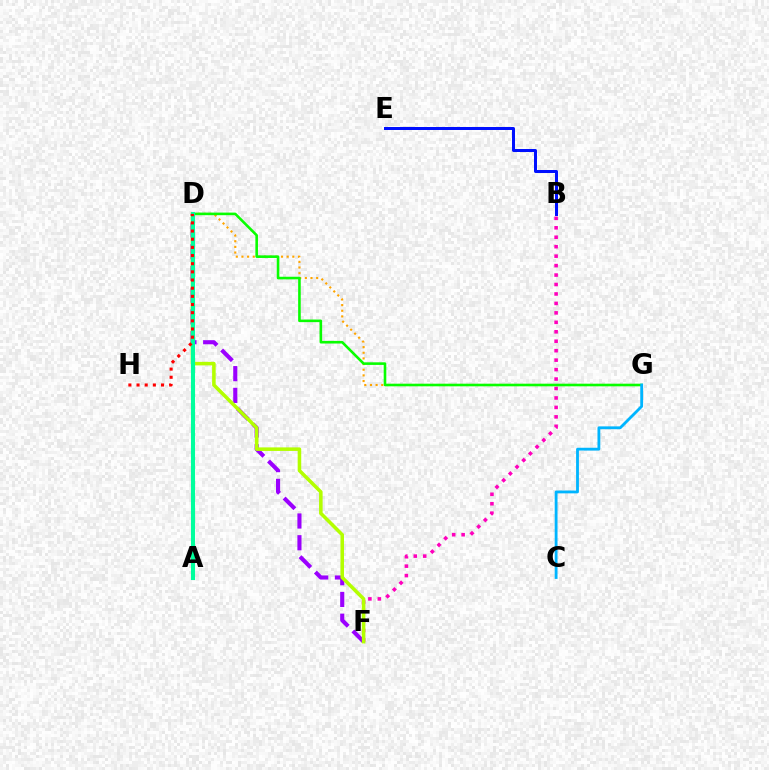{('B', 'F'): [{'color': '#ff00bd', 'line_style': 'dotted', 'thickness': 2.57}], ('D', 'F'): [{'color': '#9b00ff', 'line_style': 'dashed', 'thickness': 2.95}, {'color': '#b3ff00', 'line_style': 'solid', 'thickness': 2.56}], ('D', 'G'): [{'color': '#ffa500', 'line_style': 'dotted', 'thickness': 1.54}, {'color': '#08ff00', 'line_style': 'solid', 'thickness': 1.87}], ('B', 'E'): [{'color': '#0010ff', 'line_style': 'solid', 'thickness': 2.16}], ('C', 'G'): [{'color': '#00b5ff', 'line_style': 'solid', 'thickness': 2.03}], ('A', 'D'): [{'color': '#00ff9d', 'line_style': 'solid', 'thickness': 2.94}], ('D', 'H'): [{'color': '#ff0000', 'line_style': 'dotted', 'thickness': 2.22}]}